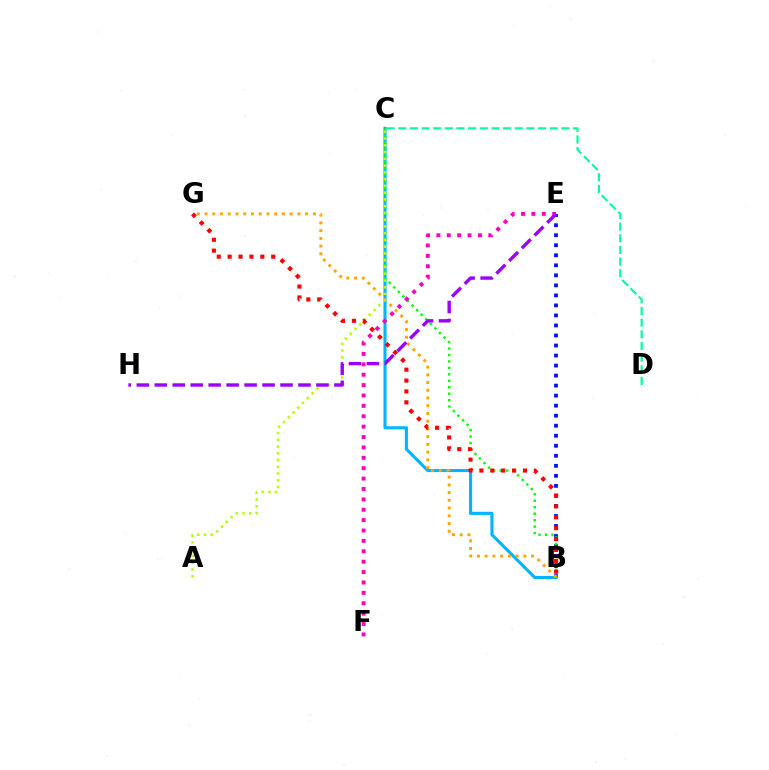{('B', 'E'): [{'color': '#0010ff', 'line_style': 'dotted', 'thickness': 2.72}], ('B', 'C'): [{'color': '#00b5ff', 'line_style': 'solid', 'thickness': 2.23}, {'color': '#08ff00', 'line_style': 'dotted', 'thickness': 1.75}], ('B', 'G'): [{'color': '#ffa500', 'line_style': 'dotted', 'thickness': 2.1}, {'color': '#ff0000', 'line_style': 'dotted', 'thickness': 2.96}], ('A', 'C'): [{'color': '#b3ff00', 'line_style': 'dotted', 'thickness': 1.84}], ('E', 'F'): [{'color': '#ff00bd', 'line_style': 'dotted', 'thickness': 2.82}], ('C', 'D'): [{'color': '#00ff9d', 'line_style': 'dashed', 'thickness': 1.58}], ('E', 'H'): [{'color': '#9b00ff', 'line_style': 'dashed', 'thickness': 2.44}]}